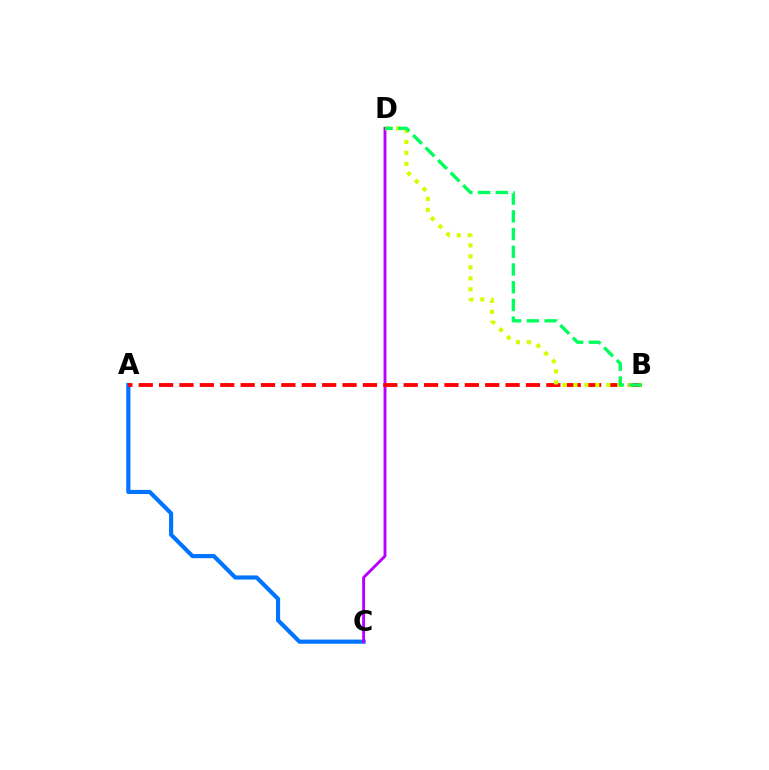{('A', 'C'): [{'color': '#0074ff', 'line_style': 'solid', 'thickness': 2.98}], ('C', 'D'): [{'color': '#b900ff', 'line_style': 'solid', 'thickness': 2.09}], ('A', 'B'): [{'color': '#ff0000', 'line_style': 'dashed', 'thickness': 2.77}], ('B', 'D'): [{'color': '#d1ff00', 'line_style': 'dotted', 'thickness': 2.98}, {'color': '#00ff5c', 'line_style': 'dashed', 'thickness': 2.41}]}